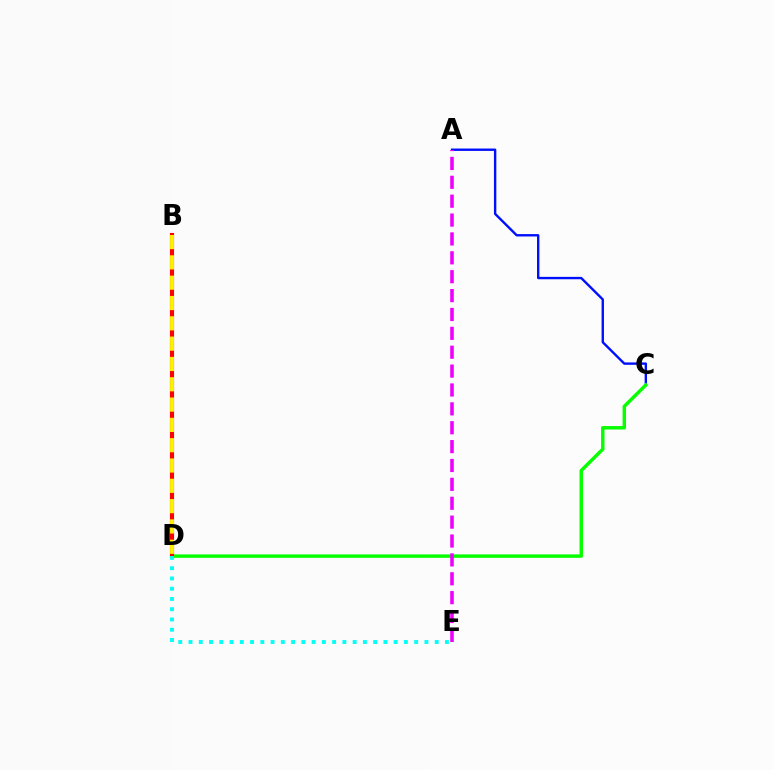{('A', 'C'): [{'color': '#0010ff', 'line_style': 'solid', 'thickness': 1.72}], ('C', 'D'): [{'color': '#08ff00', 'line_style': 'solid', 'thickness': 2.49}], ('A', 'E'): [{'color': '#ee00ff', 'line_style': 'dashed', 'thickness': 2.56}], ('B', 'D'): [{'color': '#ff0000', 'line_style': 'solid', 'thickness': 2.97}, {'color': '#fcf500', 'line_style': 'dashed', 'thickness': 2.76}], ('D', 'E'): [{'color': '#00fff6', 'line_style': 'dotted', 'thickness': 2.79}]}